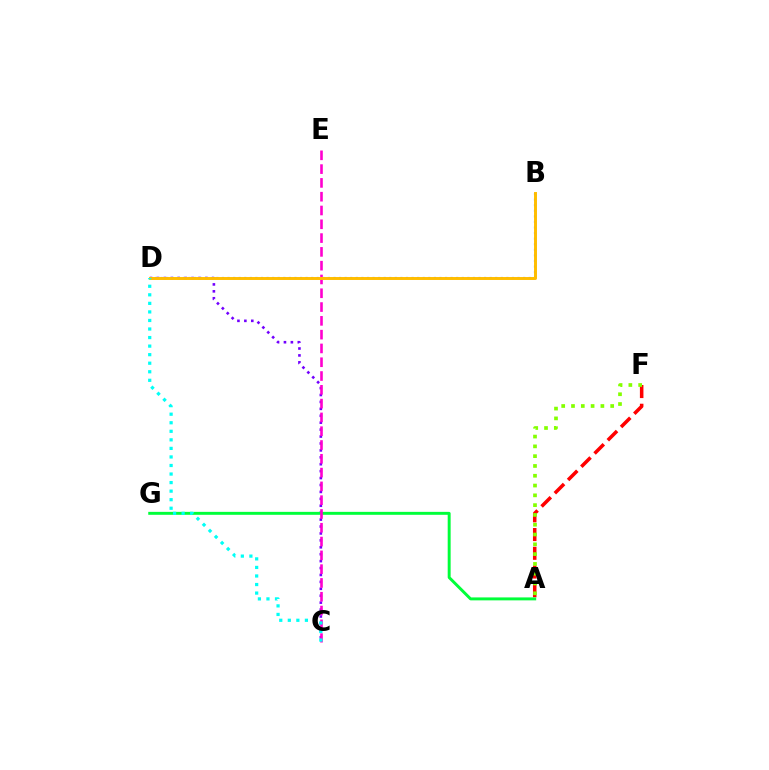{('C', 'D'): [{'color': '#7200ff', 'line_style': 'dotted', 'thickness': 1.88}, {'color': '#00fff6', 'line_style': 'dotted', 'thickness': 2.32}], ('B', 'D'): [{'color': '#004bff', 'line_style': 'dotted', 'thickness': 1.52}, {'color': '#ffbd00', 'line_style': 'solid', 'thickness': 2.13}], ('A', 'F'): [{'color': '#ff0000', 'line_style': 'dashed', 'thickness': 2.54}, {'color': '#84ff00', 'line_style': 'dotted', 'thickness': 2.66}], ('A', 'G'): [{'color': '#00ff39', 'line_style': 'solid', 'thickness': 2.12}], ('C', 'E'): [{'color': '#ff00cf', 'line_style': 'dashed', 'thickness': 1.87}]}